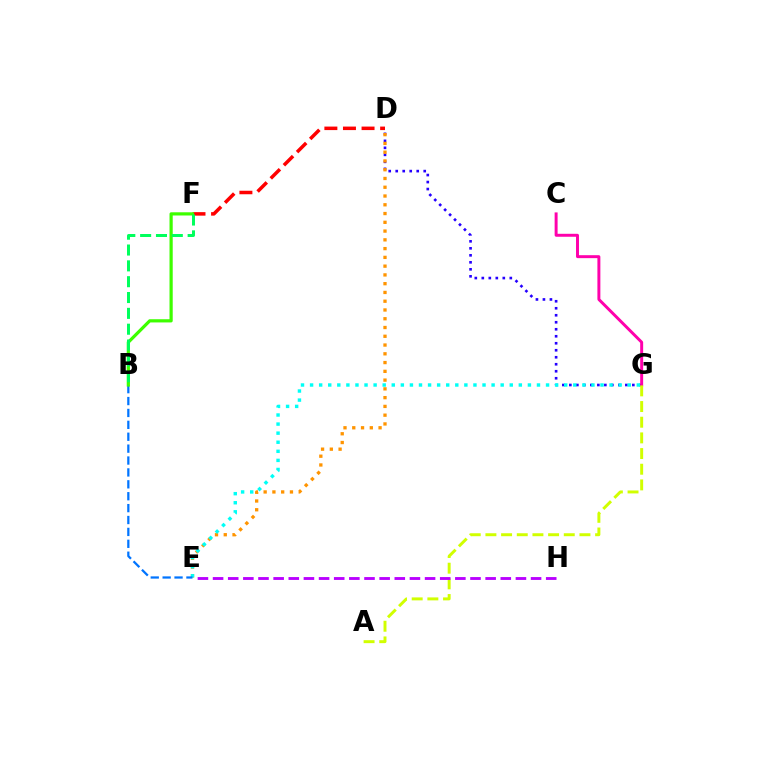{('D', 'G'): [{'color': '#2500ff', 'line_style': 'dotted', 'thickness': 1.9}], ('D', 'E'): [{'color': '#ff9400', 'line_style': 'dotted', 'thickness': 2.38}], ('D', 'F'): [{'color': '#ff0000', 'line_style': 'dashed', 'thickness': 2.53}], ('E', 'G'): [{'color': '#00fff6', 'line_style': 'dotted', 'thickness': 2.47}], ('C', 'G'): [{'color': '#ff00ac', 'line_style': 'solid', 'thickness': 2.13}], ('A', 'G'): [{'color': '#d1ff00', 'line_style': 'dashed', 'thickness': 2.13}], ('B', 'E'): [{'color': '#0074ff', 'line_style': 'dashed', 'thickness': 1.62}], ('B', 'F'): [{'color': '#3dff00', 'line_style': 'solid', 'thickness': 2.31}, {'color': '#00ff5c', 'line_style': 'dashed', 'thickness': 2.15}], ('E', 'H'): [{'color': '#b900ff', 'line_style': 'dashed', 'thickness': 2.06}]}